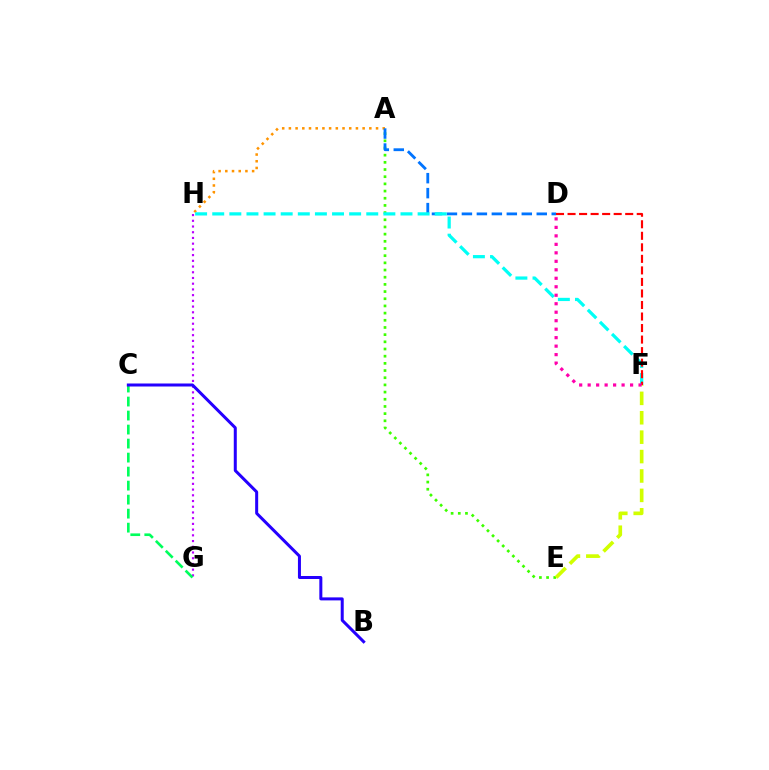{('A', 'E'): [{'color': '#3dff00', 'line_style': 'dotted', 'thickness': 1.95}], ('G', 'H'): [{'color': '#b900ff', 'line_style': 'dotted', 'thickness': 1.55}], ('E', 'F'): [{'color': '#d1ff00', 'line_style': 'dashed', 'thickness': 2.64}], ('A', 'H'): [{'color': '#ff9400', 'line_style': 'dotted', 'thickness': 1.82}], ('C', 'G'): [{'color': '#00ff5c', 'line_style': 'dashed', 'thickness': 1.9}], ('A', 'D'): [{'color': '#0074ff', 'line_style': 'dashed', 'thickness': 2.03}], ('F', 'H'): [{'color': '#00fff6', 'line_style': 'dashed', 'thickness': 2.32}], ('D', 'F'): [{'color': '#ff0000', 'line_style': 'dashed', 'thickness': 1.57}, {'color': '#ff00ac', 'line_style': 'dotted', 'thickness': 2.3}], ('B', 'C'): [{'color': '#2500ff', 'line_style': 'solid', 'thickness': 2.17}]}